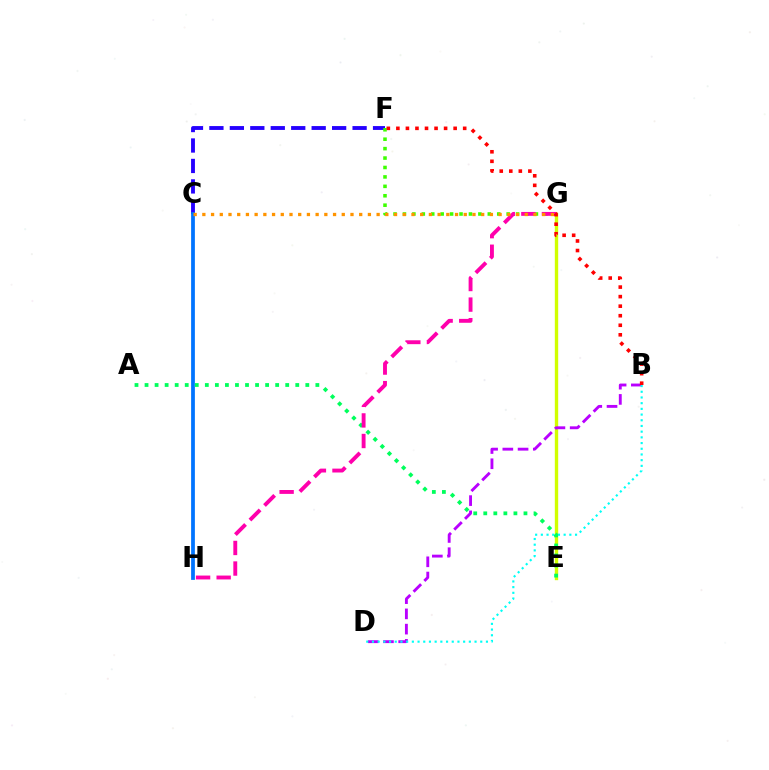{('C', 'F'): [{'color': '#2500ff', 'line_style': 'dashed', 'thickness': 2.78}], ('C', 'H'): [{'color': '#0074ff', 'line_style': 'solid', 'thickness': 2.71}], ('E', 'G'): [{'color': '#d1ff00', 'line_style': 'solid', 'thickness': 2.43}], ('B', 'D'): [{'color': '#b900ff', 'line_style': 'dashed', 'thickness': 2.07}, {'color': '#00fff6', 'line_style': 'dotted', 'thickness': 1.55}], ('A', 'E'): [{'color': '#00ff5c', 'line_style': 'dotted', 'thickness': 2.73}], ('F', 'G'): [{'color': '#3dff00', 'line_style': 'dotted', 'thickness': 2.56}], ('G', 'H'): [{'color': '#ff00ac', 'line_style': 'dashed', 'thickness': 2.8}], ('C', 'G'): [{'color': '#ff9400', 'line_style': 'dotted', 'thickness': 2.37}], ('B', 'F'): [{'color': '#ff0000', 'line_style': 'dotted', 'thickness': 2.59}]}